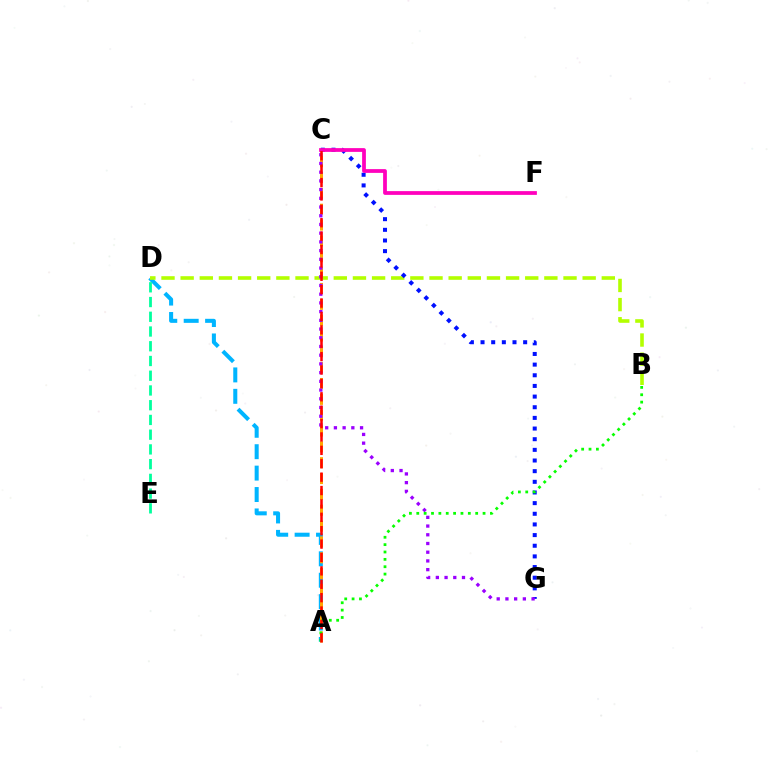{('A', 'D'): [{'color': '#00b5ff', 'line_style': 'dashed', 'thickness': 2.91}], ('A', 'C'): [{'color': '#ffa500', 'line_style': 'dashed', 'thickness': 2.15}, {'color': '#ff0000', 'line_style': 'dashed', 'thickness': 1.82}], ('B', 'D'): [{'color': '#b3ff00', 'line_style': 'dashed', 'thickness': 2.6}], ('C', 'G'): [{'color': '#0010ff', 'line_style': 'dotted', 'thickness': 2.89}, {'color': '#9b00ff', 'line_style': 'dotted', 'thickness': 2.37}], ('D', 'E'): [{'color': '#00ff9d', 'line_style': 'dashed', 'thickness': 2.0}], ('C', 'F'): [{'color': '#ff00bd', 'line_style': 'solid', 'thickness': 2.71}], ('A', 'B'): [{'color': '#08ff00', 'line_style': 'dotted', 'thickness': 2.0}]}